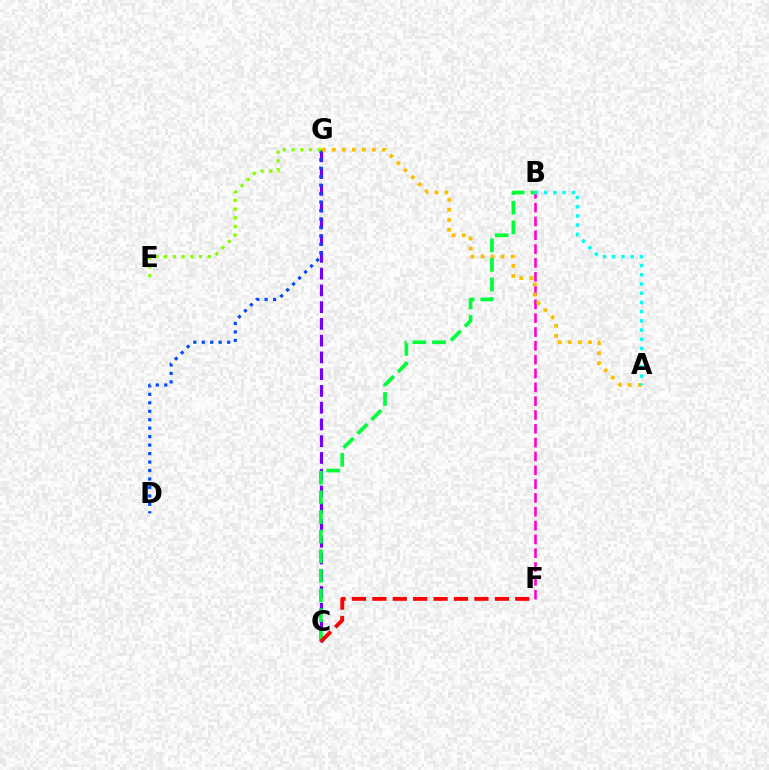{('B', 'F'): [{'color': '#ff00cf', 'line_style': 'dashed', 'thickness': 1.88}], ('C', 'G'): [{'color': '#7200ff', 'line_style': 'dashed', 'thickness': 2.28}], ('D', 'G'): [{'color': '#004bff', 'line_style': 'dotted', 'thickness': 2.3}], ('A', 'G'): [{'color': '#ffbd00', 'line_style': 'dotted', 'thickness': 2.72}], ('B', 'C'): [{'color': '#00ff39', 'line_style': 'dashed', 'thickness': 2.67}], ('C', 'F'): [{'color': '#ff0000', 'line_style': 'dashed', 'thickness': 2.77}], ('A', 'B'): [{'color': '#00fff6', 'line_style': 'dotted', 'thickness': 2.5}], ('E', 'G'): [{'color': '#84ff00', 'line_style': 'dotted', 'thickness': 2.37}]}